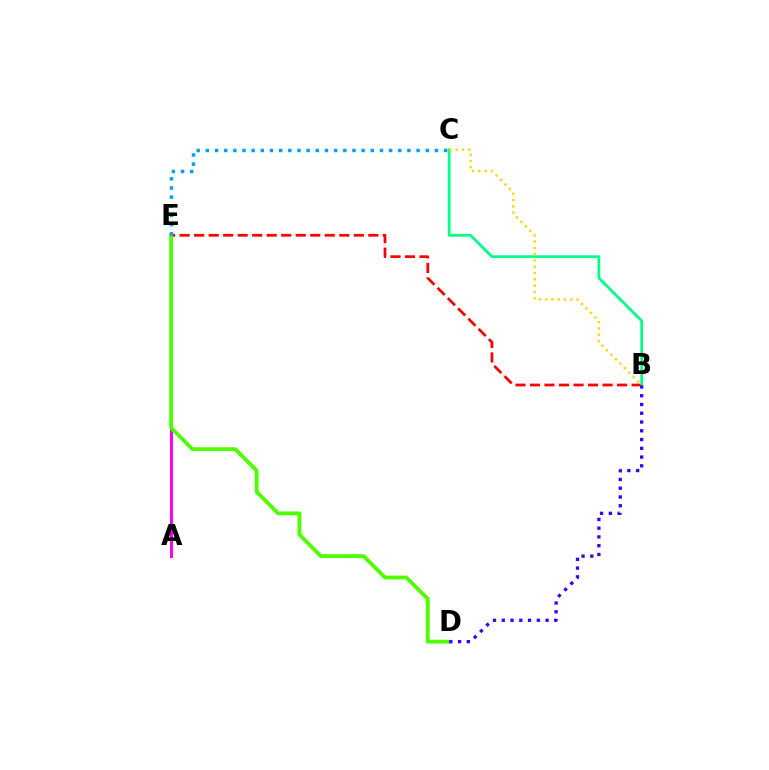{('A', 'E'): [{'color': '#ff00ed', 'line_style': 'solid', 'thickness': 2.15}], ('B', 'E'): [{'color': '#ff0000', 'line_style': 'dashed', 'thickness': 1.97}], ('D', 'E'): [{'color': '#4fff00', 'line_style': 'solid', 'thickness': 2.76}], ('B', 'C'): [{'color': '#00ff86', 'line_style': 'solid', 'thickness': 2.0}, {'color': '#ffd500', 'line_style': 'dotted', 'thickness': 1.71}], ('C', 'E'): [{'color': '#009eff', 'line_style': 'dotted', 'thickness': 2.49}], ('B', 'D'): [{'color': '#3700ff', 'line_style': 'dotted', 'thickness': 2.38}]}